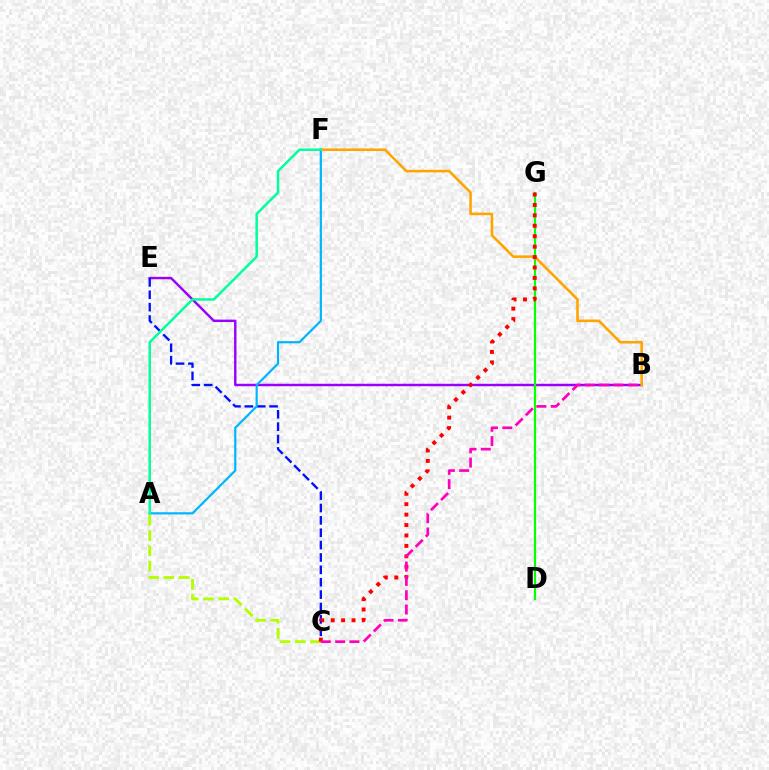{('B', 'E'): [{'color': '#9b00ff', 'line_style': 'solid', 'thickness': 1.75}], ('C', 'E'): [{'color': '#0010ff', 'line_style': 'dashed', 'thickness': 1.68}], ('D', 'G'): [{'color': '#08ff00', 'line_style': 'solid', 'thickness': 1.58}], ('A', 'C'): [{'color': '#b3ff00', 'line_style': 'dashed', 'thickness': 2.07}], ('B', 'F'): [{'color': '#ffa500', 'line_style': 'solid', 'thickness': 1.86}], ('C', 'G'): [{'color': '#ff0000', 'line_style': 'dotted', 'thickness': 2.83}], ('B', 'C'): [{'color': '#ff00bd', 'line_style': 'dashed', 'thickness': 1.94}], ('A', 'F'): [{'color': '#00b5ff', 'line_style': 'solid', 'thickness': 1.58}, {'color': '#00ff9d', 'line_style': 'solid', 'thickness': 1.78}]}